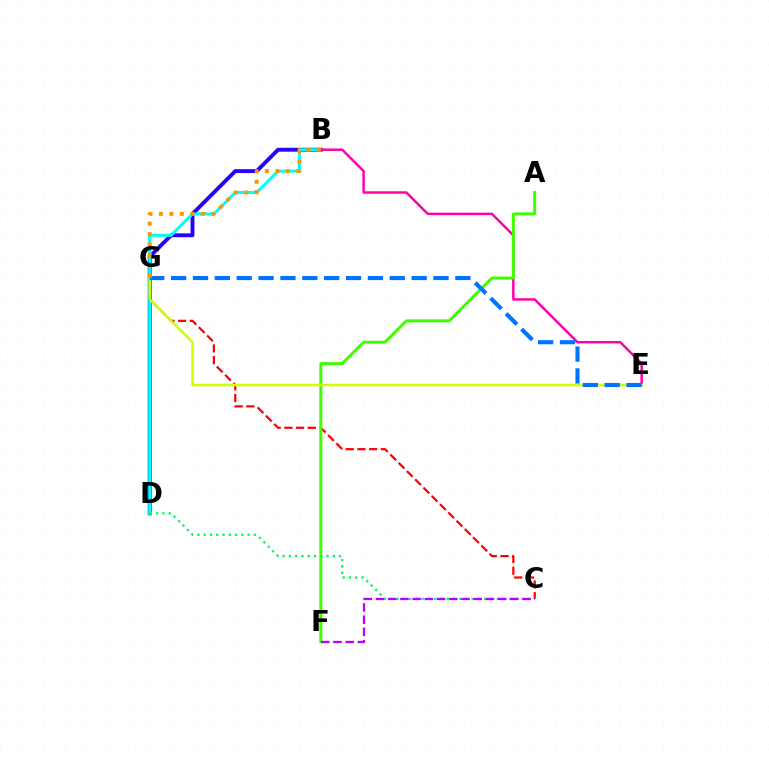{('B', 'D'): [{'color': '#2500ff', 'line_style': 'solid', 'thickness': 2.79}, {'color': '#00fff6', 'line_style': 'solid', 'thickness': 2.15}], ('C', 'G'): [{'color': '#ff0000', 'line_style': 'dashed', 'thickness': 1.59}], ('B', 'E'): [{'color': '#ff00ac', 'line_style': 'solid', 'thickness': 1.79}], ('A', 'F'): [{'color': '#3dff00', 'line_style': 'solid', 'thickness': 2.15}], ('C', 'D'): [{'color': '#00ff5c', 'line_style': 'dotted', 'thickness': 1.7}], ('C', 'F'): [{'color': '#b900ff', 'line_style': 'dashed', 'thickness': 1.66}], ('E', 'G'): [{'color': '#d1ff00', 'line_style': 'solid', 'thickness': 1.81}, {'color': '#0074ff', 'line_style': 'dashed', 'thickness': 2.97}], ('B', 'G'): [{'color': '#ff9400', 'line_style': 'dotted', 'thickness': 2.85}]}